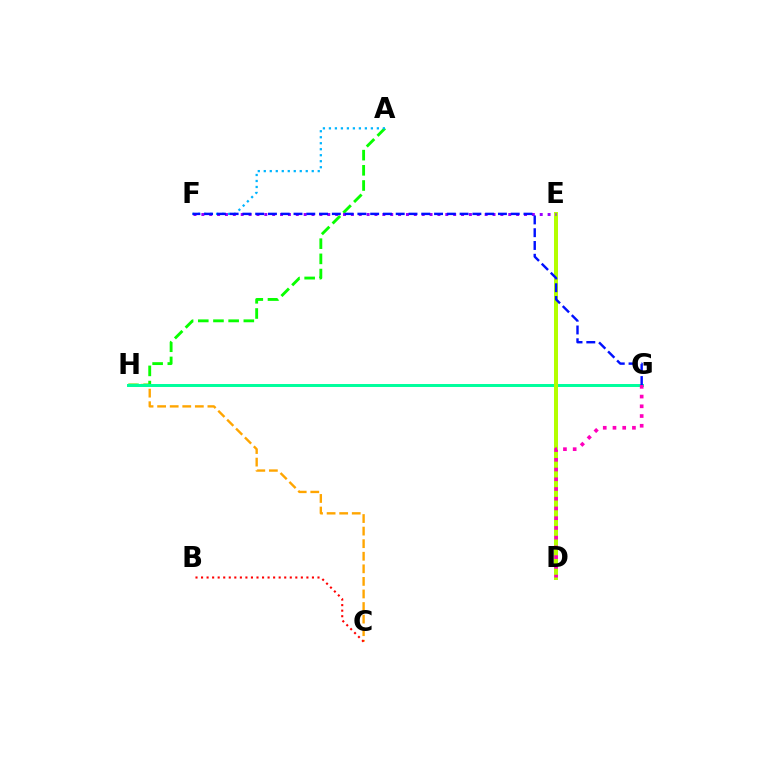{('A', 'H'): [{'color': '#08ff00', 'line_style': 'dashed', 'thickness': 2.06}], ('C', 'H'): [{'color': '#ffa500', 'line_style': 'dashed', 'thickness': 1.71}], ('G', 'H'): [{'color': '#00ff9d', 'line_style': 'solid', 'thickness': 2.13}], ('D', 'E'): [{'color': '#b3ff00', 'line_style': 'solid', 'thickness': 2.87}], ('A', 'F'): [{'color': '#00b5ff', 'line_style': 'dotted', 'thickness': 1.63}], ('D', 'G'): [{'color': '#ff00bd', 'line_style': 'dotted', 'thickness': 2.64}], ('B', 'C'): [{'color': '#ff0000', 'line_style': 'dotted', 'thickness': 1.51}], ('E', 'F'): [{'color': '#9b00ff', 'line_style': 'dotted', 'thickness': 2.14}], ('F', 'G'): [{'color': '#0010ff', 'line_style': 'dashed', 'thickness': 1.74}]}